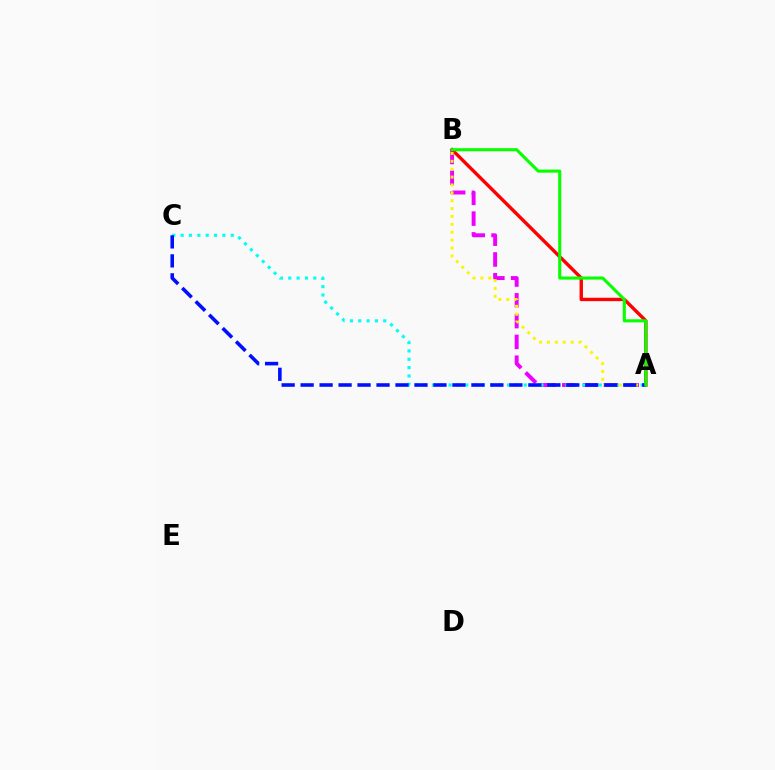{('A', 'B'): [{'color': '#ee00ff', 'line_style': 'dashed', 'thickness': 2.82}, {'color': '#ff0000', 'line_style': 'solid', 'thickness': 2.43}, {'color': '#fcf500', 'line_style': 'dotted', 'thickness': 2.14}, {'color': '#08ff00', 'line_style': 'solid', 'thickness': 2.22}], ('A', 'C'): [{'color': '#00fff6', 'line_style': 'dotted', 'thickness': 2.27}, {'color': '#0010ff', 'line_style': 'dashed', 'thickness': 2.58}]}